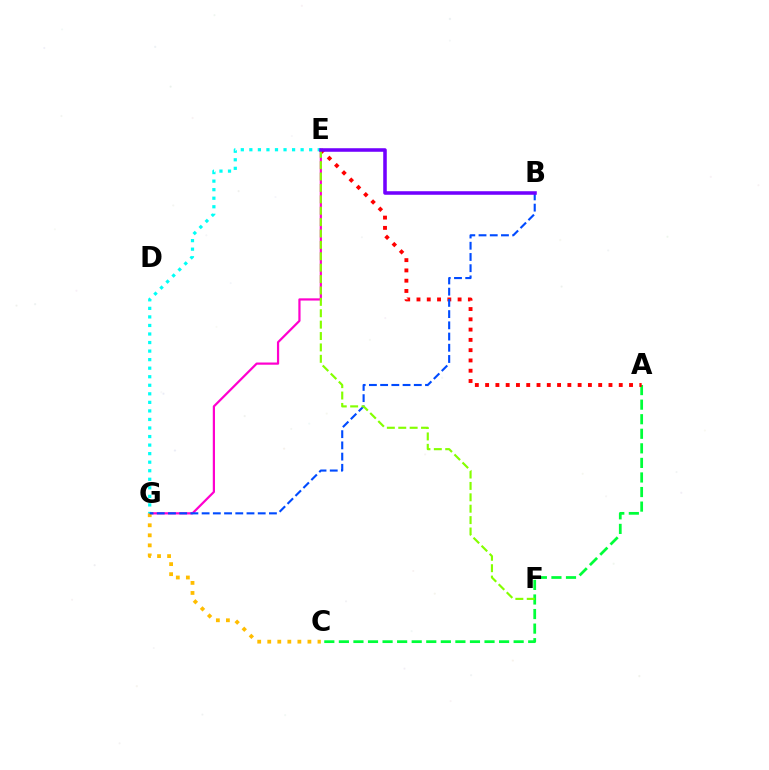{('E', 'G'): [{'color': '#ff00cf', 'line_style': 'solid', 'thickness': 1.59}, {'color': '#00fff6', 'line_style': 'dotted', 'thickness': 2.32}], ('C', 'G'): [{'color': '#ffbd00', 'line_style': 'dotted', 'thickness': 2.73}], ('A', 'C'): [{'color': '#00ff39', 'line_style': 'dashed', 'thickness': 1.98}], ('A', 'E'): [{'color': '#ff0000', 'line_style': 'dotted', 'thickness': 2.79}], ('B', 'G'): [{'color': '#004bff', 'line_style': 'dashed', 'thickness': 1.52}], ('E', 'F'): [{'color': '#84ff00', 'line_style': 'dashed', 'thickness': 1.55}], ('B', 'E'): [{'color': '#7200ff', 'line_style': 'solid', 'thickness': 2.56}]}